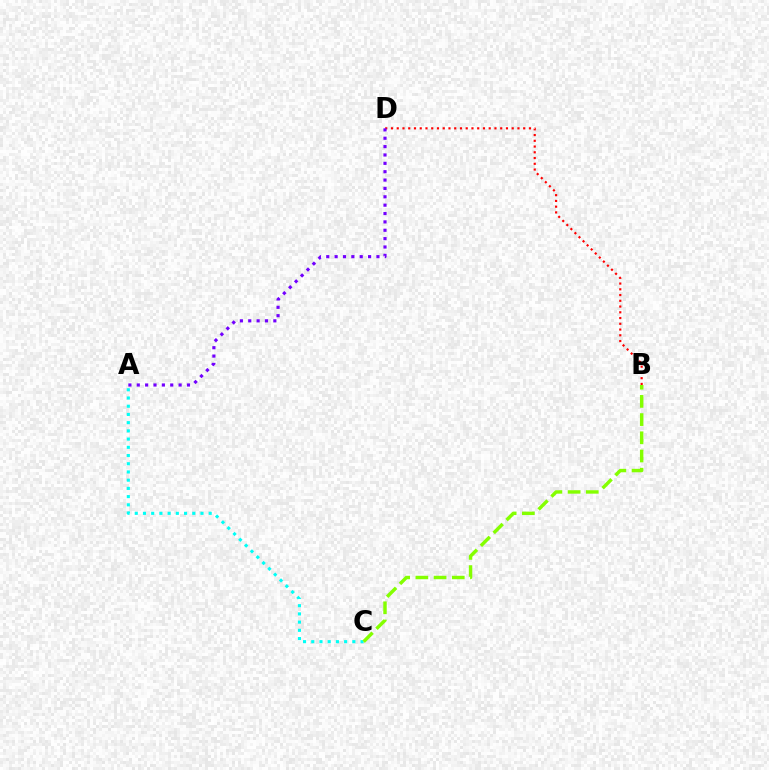{('A', 'C'): [{'color': '#00fff6', 'line_style': 'dotted', 'thickness': 2.23}], ('B', 'D'): [{'color': '#ff0000', 'line_style': 'dotted', 'thickness': 1.56}], ('B', 'C'): [{'color': '#84ff00', 'line_style': 'dashed', 'thickness': 2.47}], ('A', 'D'): [{'color': '#7200ff', 'line_style': 'dotted', 'thickness': 2.27}]}